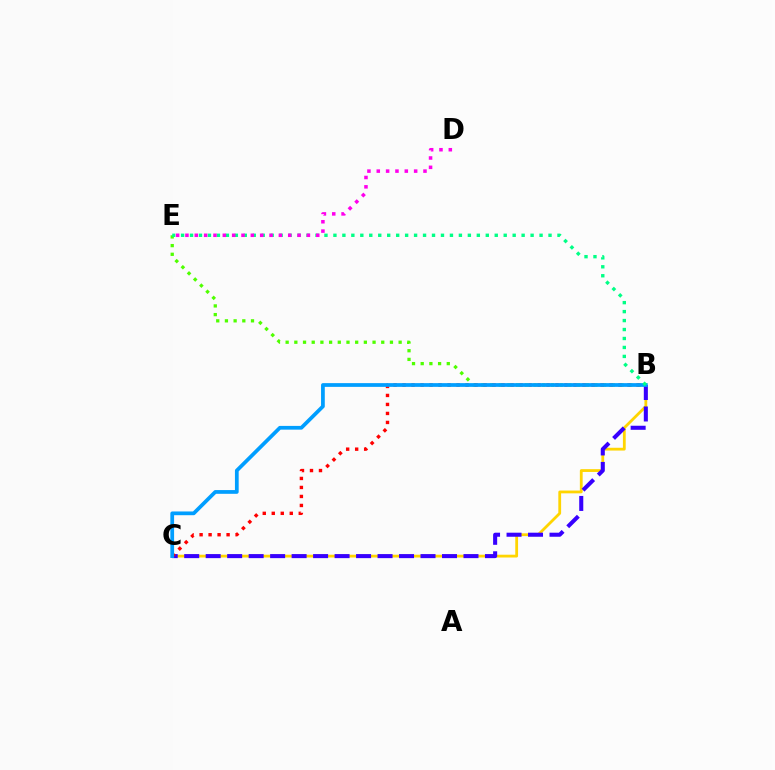{('B', 'C'): [{'color': '#ffd500', 'line_style': 'solid', 'thickness': 2.01}, {'color': '#3700ff', 'line_style': 'dashed', 'thickness': 2.92}, {'color': '#ff0000', 'line_style': 'dotted', 'thickness': 2.45}, {'color': '#009eff', 'line_style': 'solid', 'thickness': 2.69}], ('B', 'E'): [{'color': '#4fff00', 'line_style': 'dotted', 'thickness': 2.36}, {'color': '#00ff86', 'line_style': 'dotted', 'thickness': 2.44}], ('D', 'E'): [{'color': '#ff00ed', 'line_style': 'dotted', 'thickness': 2.54}]}